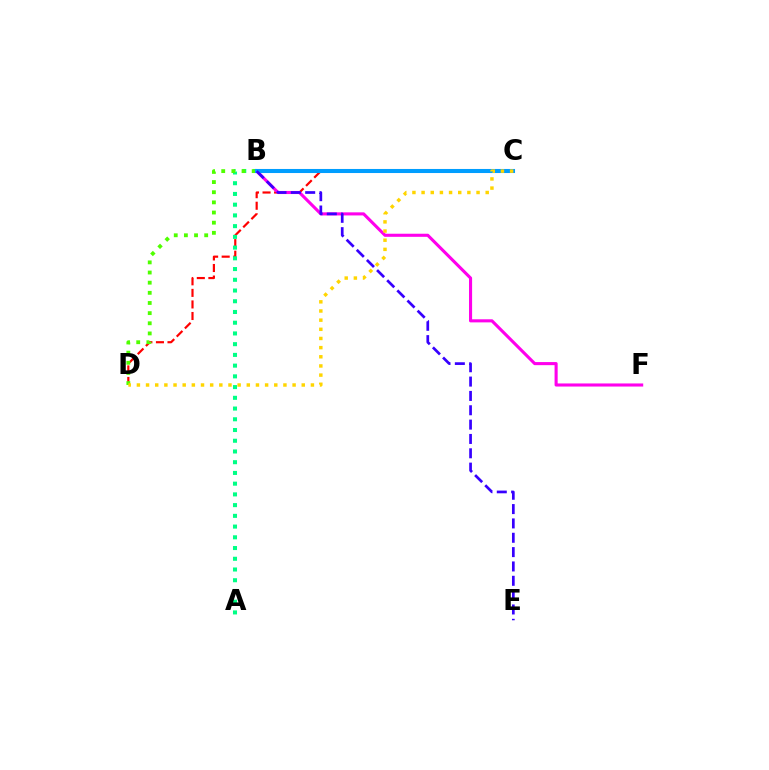{('C', 'D'): [{'color': '#ff0000', 'line_style': 'dashed', 'thickness': 1.57}, {'color': '#ffd500', 'line_style': 'dotted', 'thickness': 2.49}], ('A', 'B'): [{'color': '#00ff86', 'line_style': 'dotted', 'thickness': 2.92}], ('B', 'F'): [{'color': '#ff00ed', 'line_style': 'solid', 'thickness': 2.23}], ('B', 'D'): [{'color': '#4fff00', 'line_style': 'dotted', 'thickness': 2.76}], ('B', 'C'): [{'color': '#009eff', 'line_style': 'solid', 'thickness': 2.92}], ('B', 'E'): [{'color': '#3700ff', 'line_style': 'dashed', 'thickness': 1.95}]}